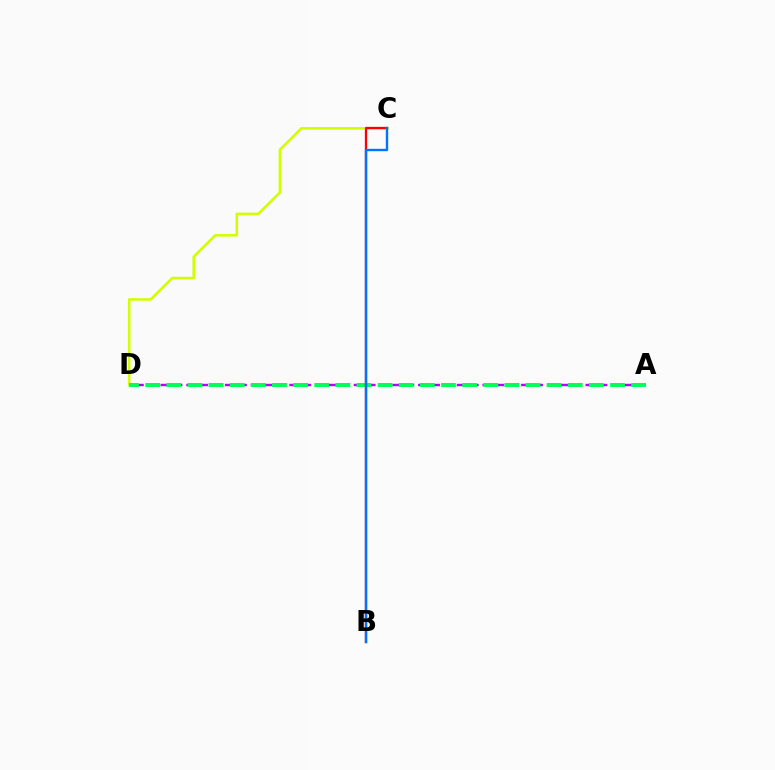{('C', 'D'): [{'color': '#d1ff00', 'line_style': 'solid', 'thickness': 1.84}], ('A', 'D'): [{'color': '#b900ff', 'line_style': 'dashed', 'thickness': 1.75}, {'color': '#00ff5c', 'line_style': 'dashed', 'thickness': 2.87}], ('B', 'C'): [{'color': '#ff0000', 'line_style': 'solid', 'thickness': 1.64}, {'color': '#0074ff', 'line_style': 'solid', 'thickness': 1.71}]}